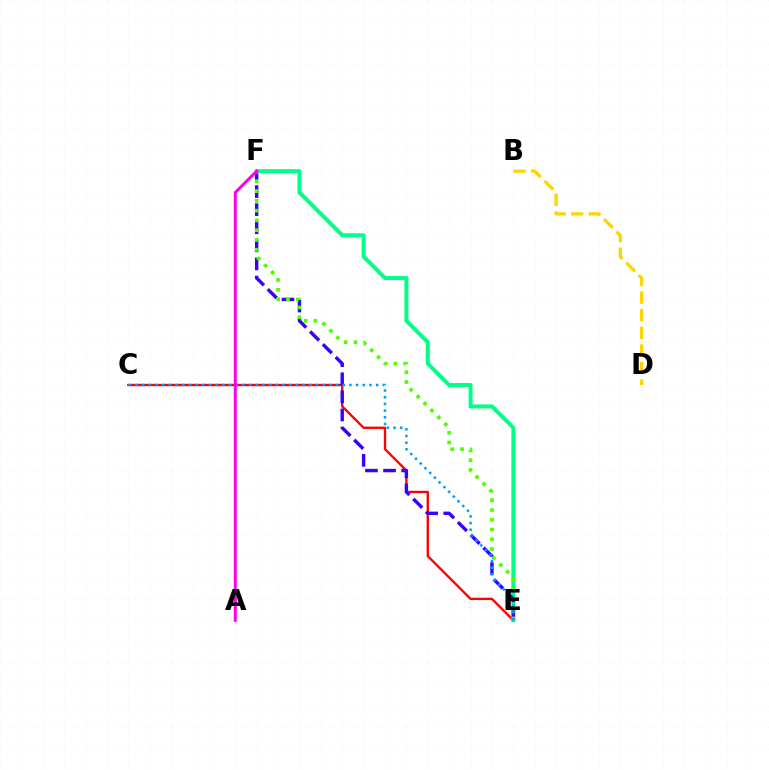{('C', 'E'): [{'color': '#ff0000', 'line_style': 'solid', 'thickness': 1.69}, {'color': '#009eff', 'line_style': 'dotted', 'thickness': 1.82}], ('E', 'F'): [{'color': '#00ff86', 'line_style': 'solid', 'thickness': 2.85}, {'color': '#3700ff', 'line_style': 'dashed', 'thickness': 2.46}, {'color': '#4fff00', 'line_style': 'dotted', 'thickness': 2.66}], ('B', 'D'): [{'color': '#ffd500', 'line_style': 'dashed', 'thickness': 2.39}], ('A', 'F'): [{'color': '#ff00ed', 'line_style': 'solid', 'thickness': 2.15}]}